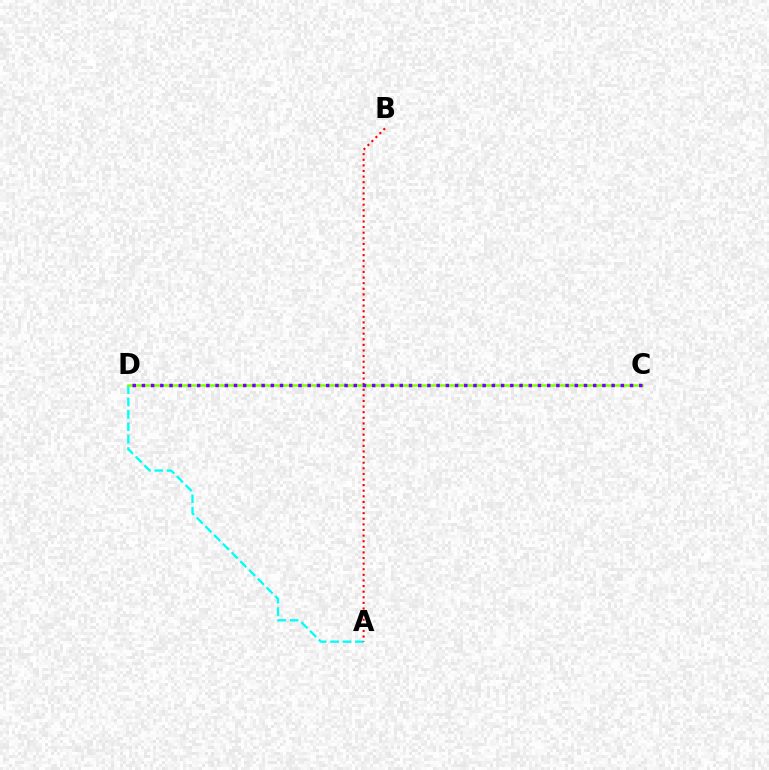{('A', 'D'): [{'color': '#00fff6', 'line_style': 'dashed', 'thickness': 1.68}], ('A', 'B'): [{'color': '#ff0000', 'line_style': 'dotted', 'thickness': 1.52}], ('C', 'D'): [{'color': '#84ff00', 'line_style': 'solid', 'thickness': 1.81}, {'color': '#7200ff', 'line_style': 'dotted', 'thickness': 2.5}]}